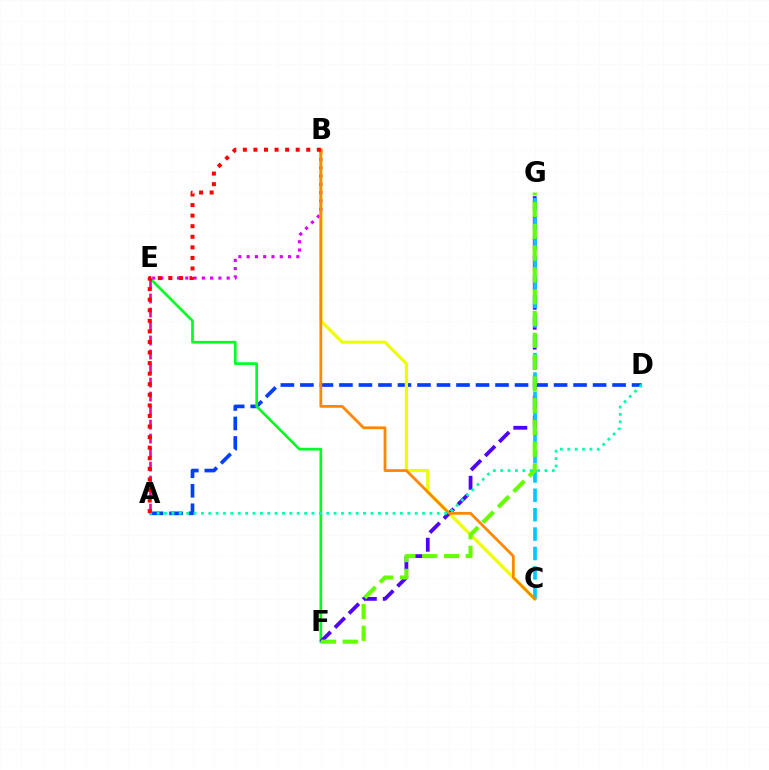{('A', 'D'): [{'color': '#003fff', 'line_style': 'dashed', 'thickness': 2.65}, {'color': '#00ffaf', 'line_style': 'dotted', 'thickness': 2.0}], ('B', 'C'): [{'color': '#eeff00', 'line_style': 'solid', 'thickness': 2.29}, {'color': '#ff8800', 'line_style': 'solid', 'thickness': 2.01}], ('E', 'F'): [{'color': '#00ff27', 'line_style': 'solid', 'thickness': 1.93}], ('A', 'E'): [{'color': '#ff00a0', 'line_style': 'dashed', 'thickness': 1.9}], ('F', 'G'): [{'color': '#4f00ff', 'line_style': 'dashed', 'thickness': 2.71}, {'color': '#66ff00', 'line_style': 'dashed', 'thickness': 2.96}], ('C', 'G'): [{'color': '#00c7ff', 'line_style': 'dashed', 'thickness': 2.63}], ('B', 'E'): [{'color': '#d600ff', 'line_style': 'dotted', 'thickness': 2.25}], ('A', 'B'): [{'color': '#ff0000', 'line_style': 'dotted', 'thickness': 2.87}]}